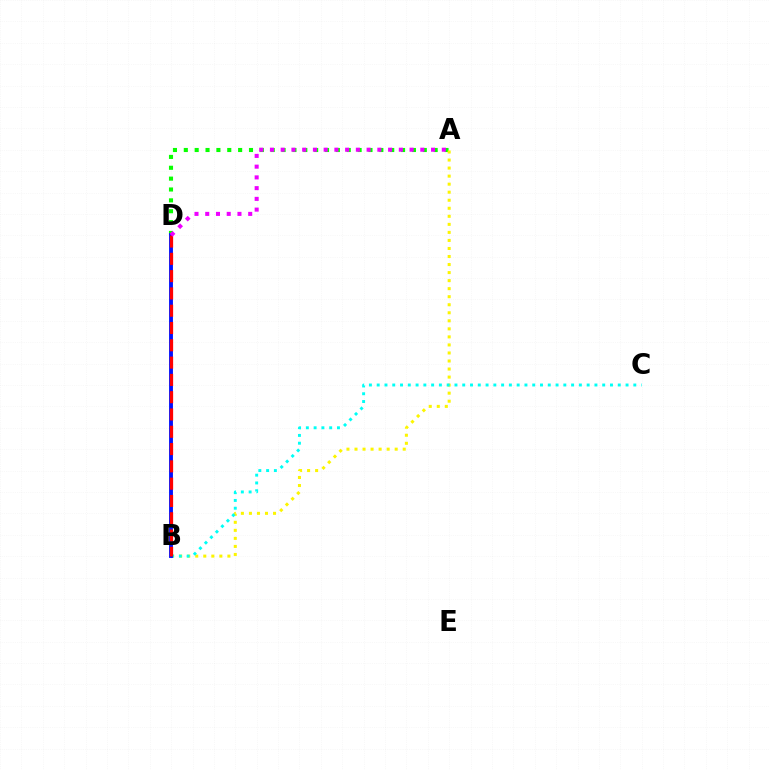{('A', 'D'): [{'color': '#08ff00', 'line_style': 'dotted', 'thickness': 2.95}, {'color': '#ee00ff', 'line_style': 'dotted', 'thickness': 2.92}], ('A', 'B'): [{'color': '#fcf500', 'line_style': 'dotted', 'thickness': 2.18}], ('B', 'C'): [{'color': '#00fff6', 'line_style': 'dotted', 'thickness': 2.11}], ('B', 'D'): [{'color': '#0010ff', 'line_style': 'solid', 'thickness': 2.79}, {'color': '#ff0000', 'line_style': 'dashed', 'thickness': 2.35}]}